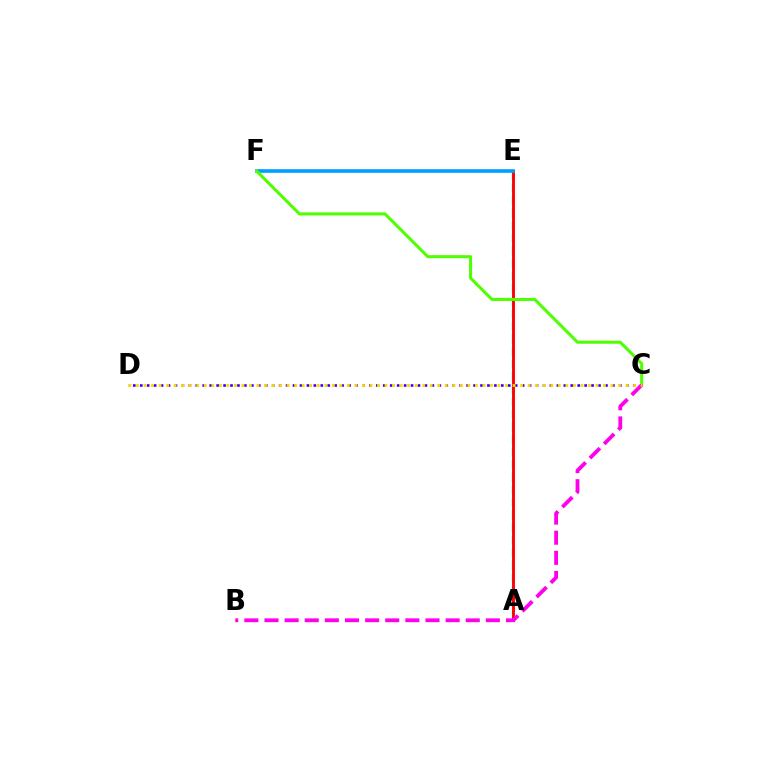{('A', 'E'): [{'color': '#00ff86', 'line_style': 'dashed', 'thickness': 1.71}, {'color': '#ff0000', 'line_style': 'solid', 'thickness': 2.07}], ('E', 'F'): [{'color': '#009eff', 'line_style': 'solid', 'thickness': 2.61}], ('C', 'F'): [{'color': '#4fff00', 'line_style': 'solid', 'thickness': 2.19}], ('C', 'D'): [{'color': '#3700ff', 'line_style': 'dotted', 'thickness': 1.89}, {'color': '#ffd500', 'line_style': 'dotted', 'thickness': 2.05}], ('B', 'C'): [{'color': '#ff00ed', 'line_style': 'dashed', 'thickness': 2.73}]}